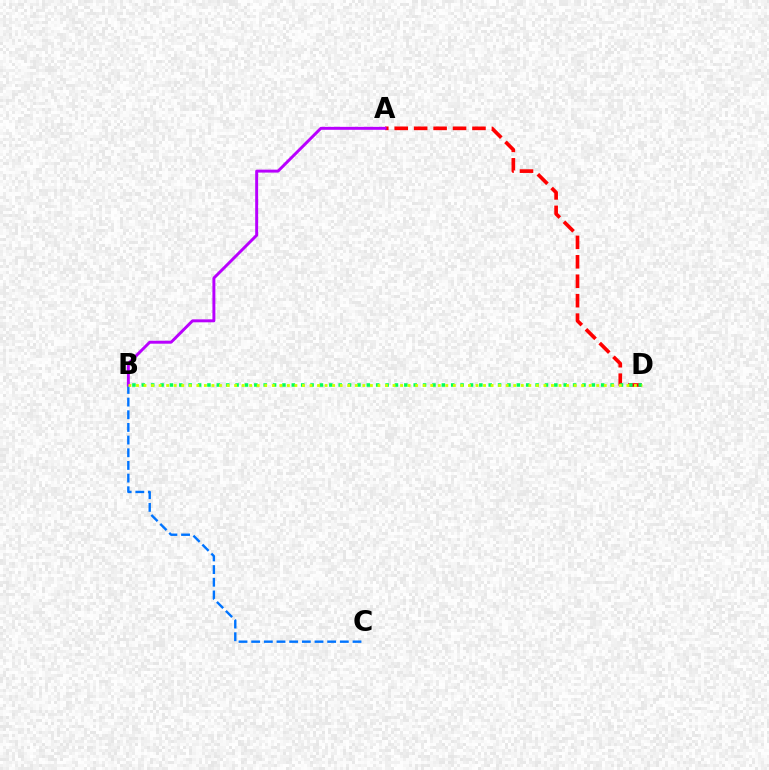{('B', 'C'): [{'color': '#0074ff', 'line_style': 'dashed', 'thickness': 1.72}], ('A', 'D'): [{'color': '#ff0000', 'line_style': 'dashed', 'thickness': 2.64}], ('B', 'D'): [{'color': '#00ff5c', 'line_style': 'dotted', 'thickness': 2.55}, {'color': '#d1ff00', 'line_style': 'dotted', 'thickness': 2.05}], ('A', 'B'): [{'color': '#b900ff', 'line_style': 'solid', 'thickness': 2.12}]}